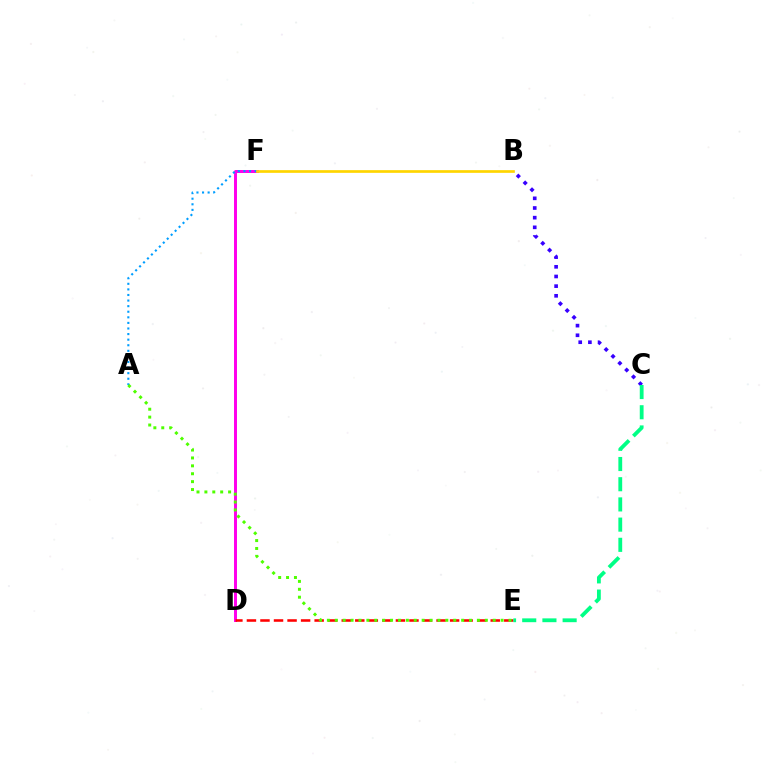{('D', 'F'): [{'color': '#ff00ed', 'line_style': 'solid', 'thickness': 2.14}], ('B', 'C'): [{'color': '#3700ff', 'line_style': 'dotted', 'thickness': 2.63}], ('D', 'E'): [{'color': '#ff0000', 'line_style': 'dashed', 'thickness': 1.84}], ('A', 'F'): [{'color': '#009eff', 'line_style': 'dotted', 'thickness': 1.52}], ('B', 'F'): [{'color': '#ffd500', 'line_style': 'solid', 'thickness': 1.94}], ('A', 'E'): [{'color': '#4fff00', 'line_style': 'dotted', 'thickness': 2.15}], ('C', 'E'): [{'color': '#00ff86', 'line_style': 'dashed', 'thickness': 2.74}]}